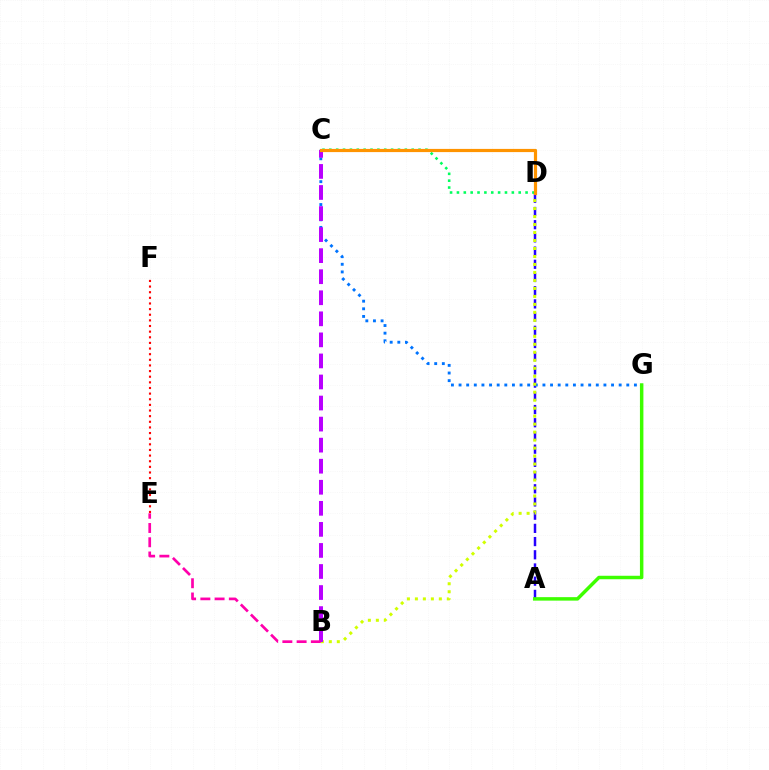{('A', 'D'): [{'color': '#2500ff', 'line_style': 'dashed', 'thickness': 1.79}], ('A', 'G'): [{'color': '#3dff00', 'line_style': 'solid', 'thickness': 2.5}], ('C', 'D'): [{'color': '#00fff6', 'line_style': 'solid', 'thickness': 1.99}, {'color': '#00ff5c', 'line_style': 'dotted', 'thickness': 1.86}, {'color': '#ff9400', 'line_style': 'solid', 'thickness': 2.3}], ('C', 'G'): [{'color': '#0074ff', 'line_style': 'dotted', 'thickness': 2.07}], ('B', 'D'): [{'color': '#d1ff00', 'line_style': 'dotted', 'thickness': 2.17}], ('B', 'C'): [{'color': '#b900ff', 'line_style': 'dashed', 'thickness': 2.86}], ('E', 'F'): [{'color': '#ff0000', 'line_style': 'dotted', 'thickness': 1.53}], ('B', 'E'): [{'color': '#ff00ac', 'line_style': 'dashed', 'thickness': 1.94}]}